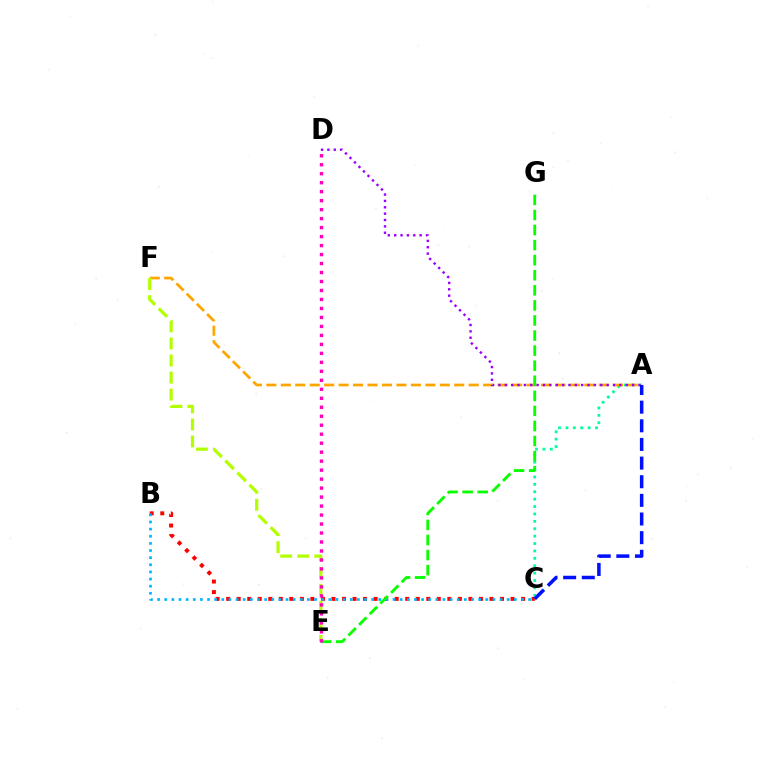{('B', 'C'): [{'color': '#ff0000', 'line_style': 'dotted', 'thickness': 2.86}, {'color': '#00b5ff', 'line_style': 'dotted', 'thickness': 1.94}], ('A', 'C'): [{'color': '#00ff9d', 'line_style': 'dotted', 'thickness': 2.01}, {'color': '#0010ff', 'line_style': 'dashed', 'thickness': 2.53}], ('A', 'F'): [{'color': '#ffa500', 'line_style': 'dashed', 'thickness': 1.96}], ('A', 'D'): [{'color': '#9b00ff', 'line_style': 'dotted', 'thickness': 1.73}], ('E', 'G'): [{'color': '#08ff00', 'line_style': 'dashed', 'thickness': 2.05}], ('E', 'F'): [{'color': '#b3ff00', 'line_style': 'dashed', 'thickness': 2.32}], ('D', 'E'): [{'color': '#ff00bd', 'line_style': 'dotted', 'thickness': 2.44}]}